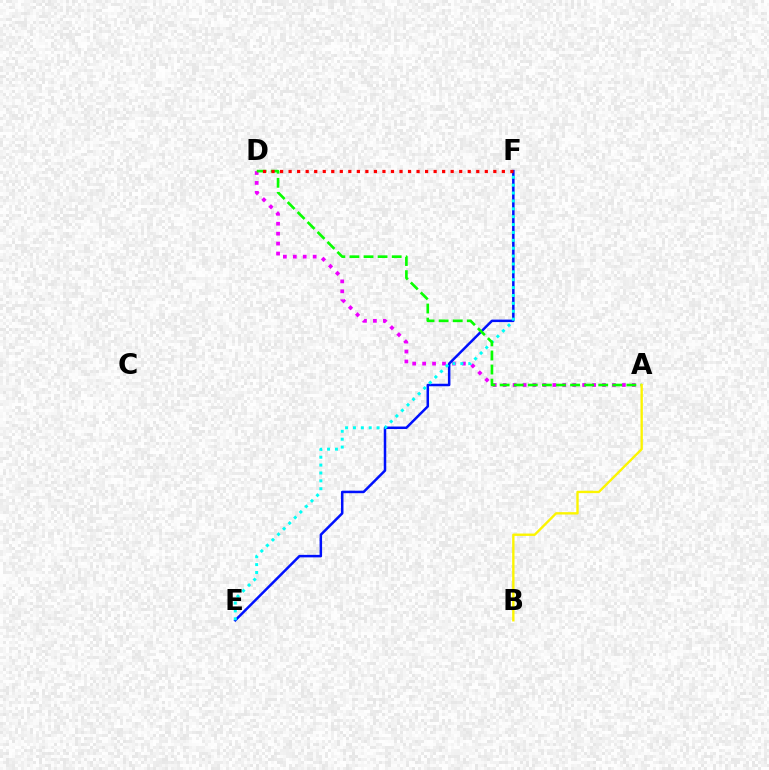{('A', 'D'): [{'color': '#ee00ff', 'line_style': 'dotted', 'thickness': 2.7}, {'color': '#08ff00', 'line_style': 'dashed', 'thickness': 1.91}], ('E', 'F'): [{'color': '#0010ff', 'line_style': 'solid', 'thickness': 1.8}, {'color': '#00fff6', 'line_style': 'dotted', 'thickness': 2.14}], ('A', 'B'): [{'color': '#fcf500', 'line_style': 'solid', 'thickness': 1.7}], ('D', 'F'): [{'color': '#ff0000', 'line_style': 'dotted', 'thickness': 2.32}]}